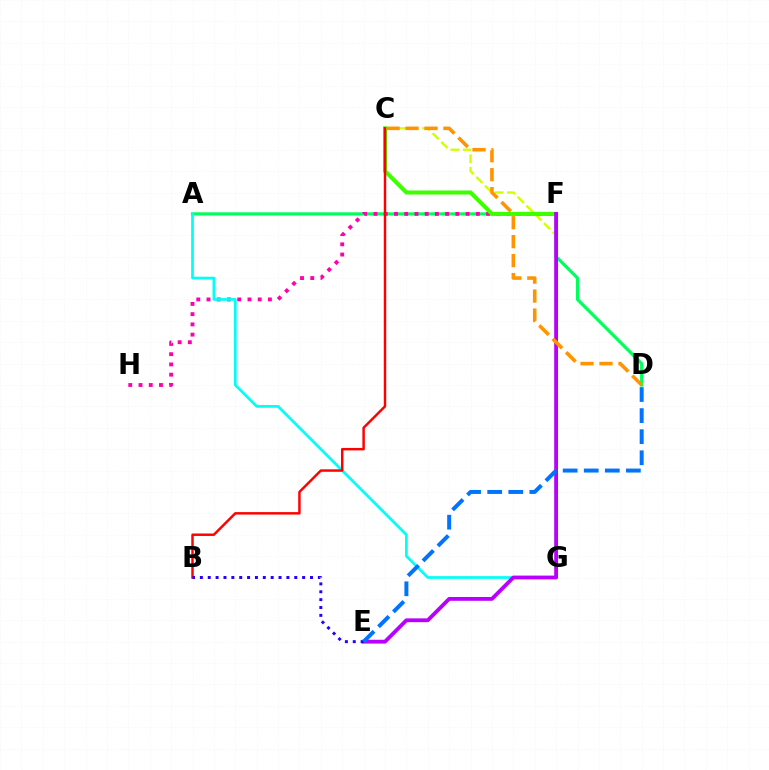{('C', 'G'): [{'color': '#d1ff00', 'line_style': 'dashed', 'thickness': 1.68}], ('A', 'D'): [{'color': '#00ff5c', 'line_style': 'solid', 'thickness': 2.28}], ('F', 'H'): [{'color': '#ff00ac', 'line_style': 'dotted', 'thickness': 2.78}], ('C', 'F'): [{'color': '#3dff00', 'line_style': 'solid', 'thickness': 2.91}], ('A', 'G'): [{'color': '#00fff6', 'line_style': 'solid', 'thickness': 1.95}], ('B', 'C'): [{'color': '#ff0000', 'line_style': 'solid', 'thickness': 1.77}], ('E', 'F'): [{'color': '#b900ff', 'line_style': 'solid', 'thickness': 2.75}], ('B', 'E'): [{'color': '#2500ff', 'line_style': 'dotted', 'thickness': 2.14}], ('D', 'E'): [{'color': '#0074ff', 'line_style': 'dashed', 'thickness': 2.86}], ('C', 'D'): [{'color': '#ff9400', 'line_style': 'dashed', 'thickness': 2.58}]}